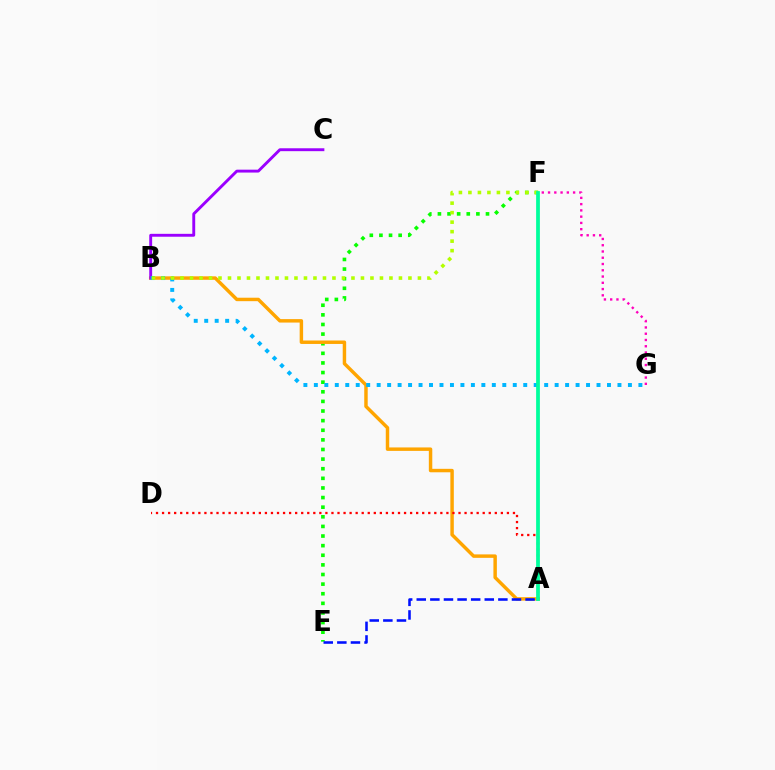{('F', 'G'): [{'color': '#ff00bd', 'line_style': 'dotted', 'thickness': 1.7}], ('E', 'F'): [{'color': '#08ff00', 'line_style': 'dotted', 'thickness': 2.61}], ('A', 'B'): [{'color': '#ffa500', 'line_style': 'solid', 'thickness': 2.48}], ('A', 'E'): [{'color': '#0010ff', 'line_style': 'dashed', 'thickness': 1.85}], ('B', 'C'): [{'color': '#9b00ff', 'line_style': 'solid', 'thickness': 2.08}], ('B', 'G'): [{'color': '#00b5ff', 'line_style': 'dotted', 'thickness': 2.84}], ('A', 'D'): [{'color': '#ff0000', 'line_style': 'dotted', 'thickness': 1.64}], ('B', 'F'): [{'color': '#b3ff00', 'line_style': 'dotted', 'thickness': 2.58}], ('A', 'F'): [{'color': '#00ff9d', 'line_style': 'solid', 'thickness': 2.7}]}